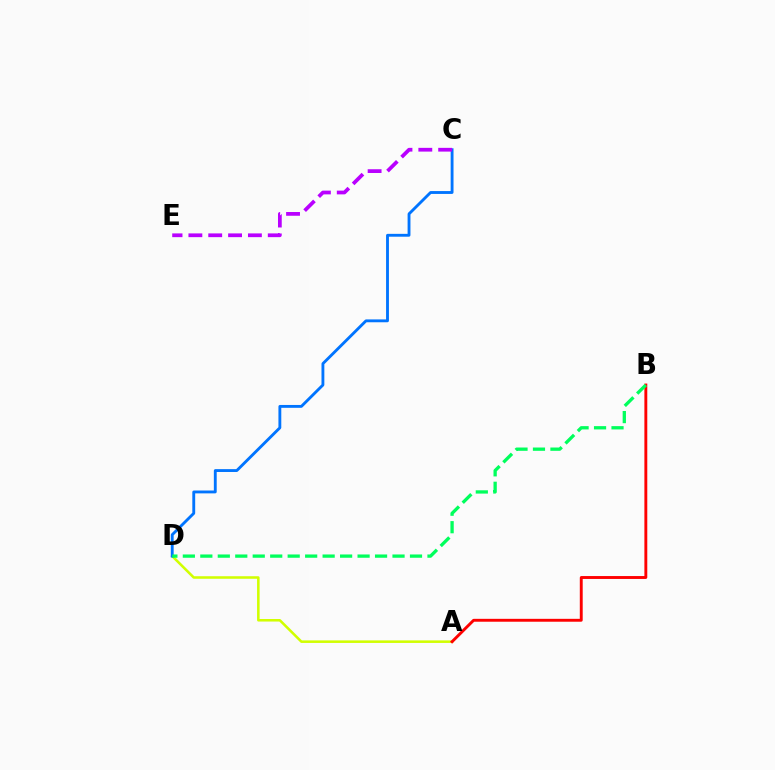{('A', 'D'): [{'color': '#d1ff00', 'line_style': 'solid', 'thickness': 1.84}], ('A', 'B'): [{'color': '#ff0000', 'line_style': 'solid', 'thickness': 2.08}], ('C', 'D'): [{'color': '#0074ff', 'line_style': 'solid', 'thickness': 2.06}], ('B', 'D'): [{'color': '#00ff5c', 'line_style': 'dashed', 'thickness': 2.37}], ('C', 'E'): [{'color': '#b900ff', 'line_style': 'dashed', 'thickness': 2.7}]}